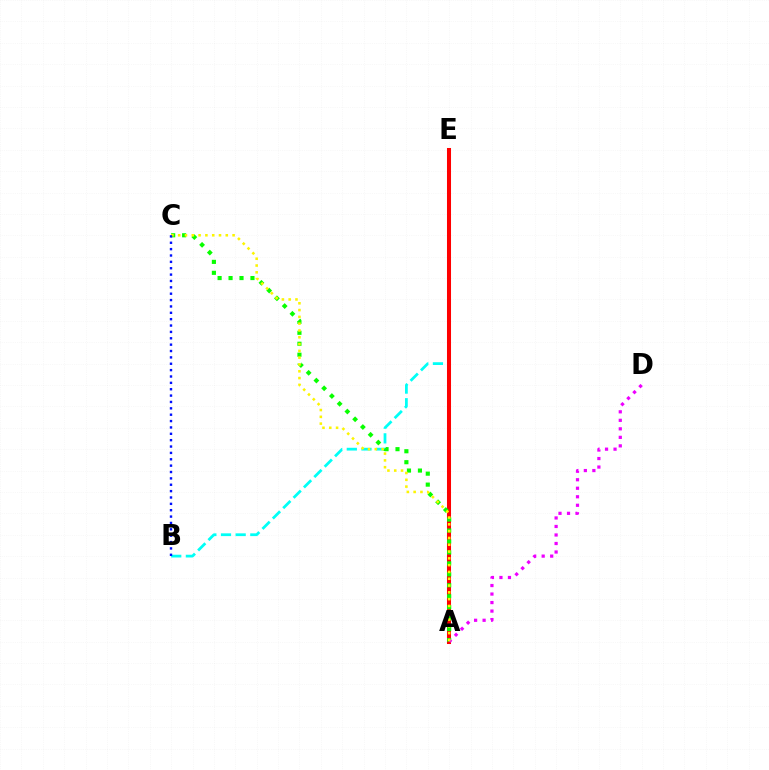{('B', 'E'): [{'color': '#00fff6', 'line_style': 'dashed', 'thickness': 1.99}], ('A', 'E'): [{'color': '#ff0000', 'line_style': 'solid', 'thickness': 2.91}], ('A', 'C'): [{'color': '#08ff00', 'line_style': 'dotted', 'thickness': 2.98}, {'color': '#fcf500', 'line_style': 'dotted', 'thickness': 1.85}], ('A', 'D'): [{'color': '#ee00ff', 'line_style': 'dotted', 'thickness': 2.31}], ('B', 'C'): [{'color': '#0010ff', 'line_style': 'dotted', 'thickness': 1.73}]}